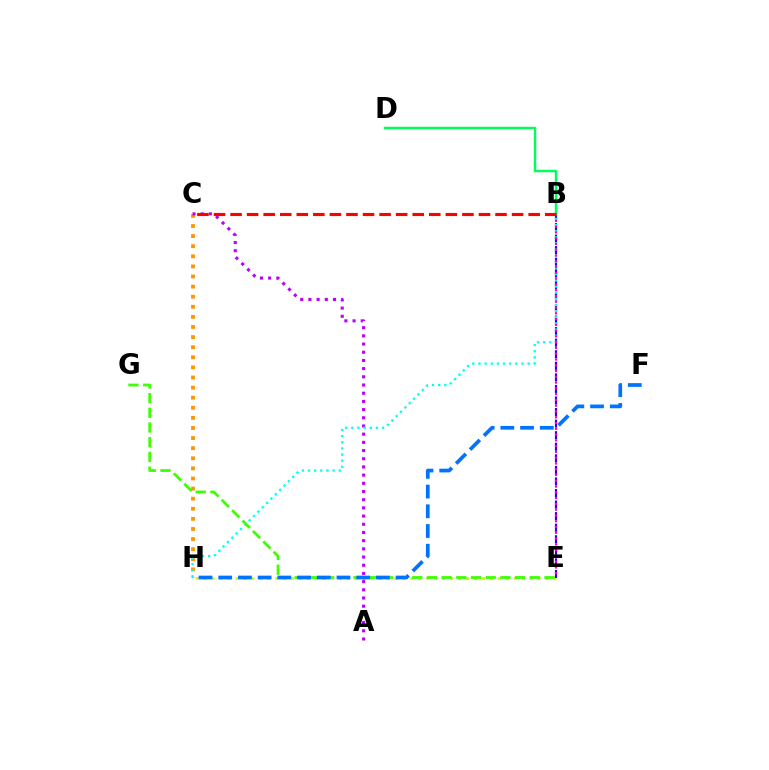{('E', 'H'): [{'color': '#d1ff00', 'line_style': 'dotted', 'thickness': 2.16}], ('B', 'E'): [{'color': '#2500ff', 'line_style': 'dashed', 'thickness': 1.57}, {'color': '#ff00ac', 'line_style': 'dotted', 'thickness': 1.57}], ('C', 'H'): [{'color': '#ff9400', 'line_style': 'dotted', 'thickness': 2.74}], ('A', 'C'): [{'color': '#b900ff', 'line_style': 'dotted', 'thickness': 2.23}], ('B', 'H'): [{'color': '#00fff6', 'line_style': 'dotted', 'thickness': 1.67}], ('E', 'G'): [{'color': '#3dff00', 'line_style': 'dashed', 'thickness': 2.0}], ('B', 'D'): [{'color': '#00ff5c', 'line_style': 'solid', 'thickness': 1.77}], ('F', 'H'): [{'color': '#0074ff', 'line_style': 'dashed', 'thickness': 2.68}], ('B', 'C'): [{'color': '#ff0000', 'line_style': 'dashed', 'thickness': 2.25}]}